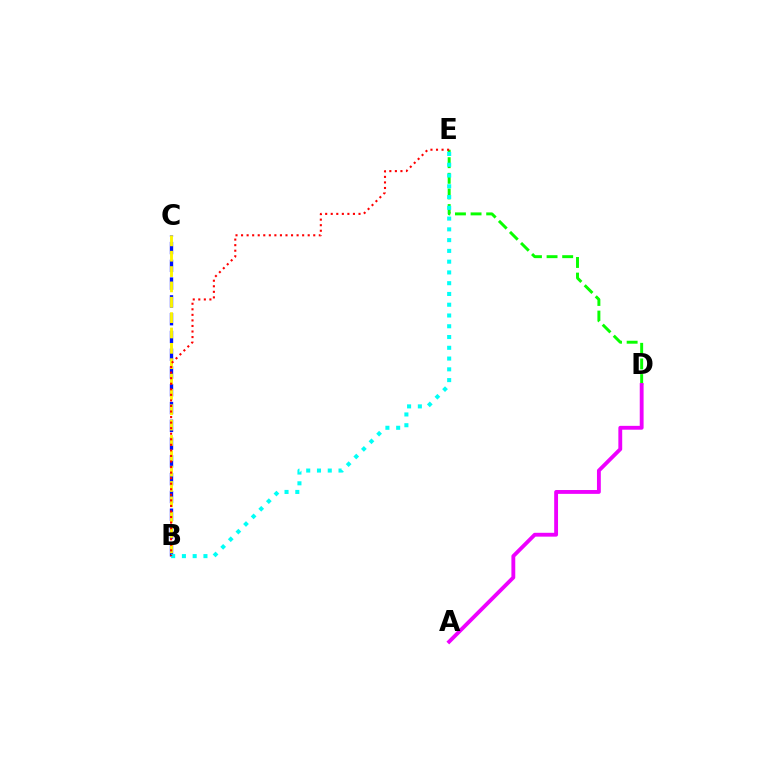{('D', 'E'): [{'color': '#08ff00', 'line_style': 'dashed', 'thickness': 2.12}], ('B', 'C'): [{'color': '#0010ff', 'line_style': 'dashed', 'thickness': 2.42}, {'color': '#fcf500', 'line_style': 'dashed', 'thickness': 2.09}], ('B', 'E'): [{'color': '#00fff6', 'line_style': 'dotted', 'thickness': 2.93}, {'color': '#ff0000', 'line_style': 'dotted', 'thickness': 1.51}], ('A', 'D'): [{'color': '#ee00ff', 'line_style': 'solid', 'thickness': 2.77}]}